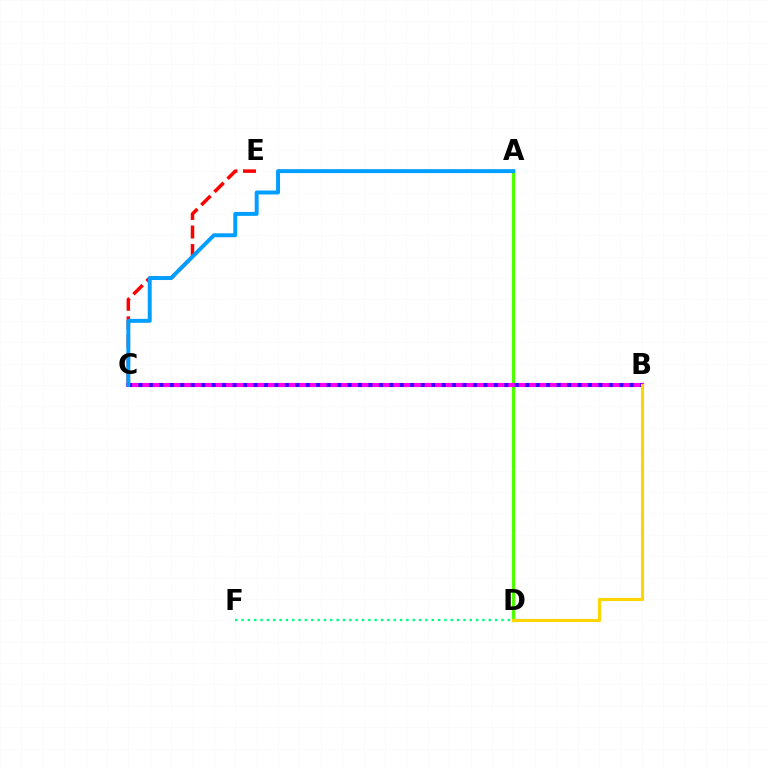{('C', 'E'): [{'color': '#ff0000', 'line_style': 'dashed', 'thickness': 2.52}], ('D', 'F'): [{'color': '#00ff86', 'line_style': 'dotted', 'thickness': 1.72}], ('A', 'D'): [{'color': '#4fff00', 'line_style': 'solid', 'thickness': 2.34}], ('B', 'C'): [{'color': '#ff00ed', 'line_style': 'solid', 'thickness': 2.98}, {'color': '#3700ff', 'line_style': 'dotted', 'thickness': 2.84}], ('A', 'C'): [{'color': '#009eff', 'line_style': 'solid', 'thickness': 2.84}], ('B', 'D'): [{'color': '#ffd500', 'line_style': 'solid', 'thickness': 2.24}]}